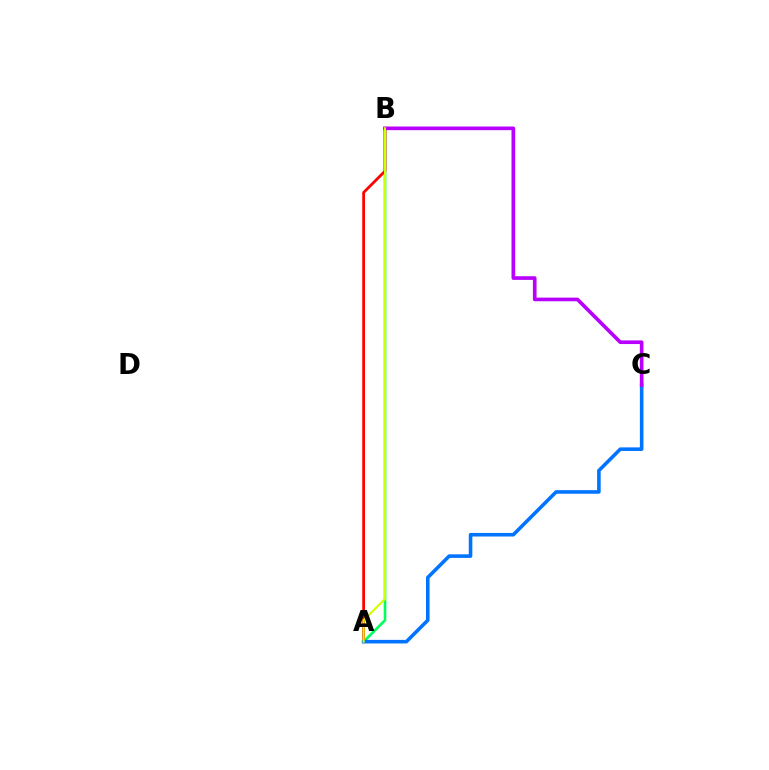{('A', 'B'): [{'color': '#00ff5c', 'line_style': 'solid', 'thickness': 1.89}, {'color': '#ff0000', 'line_style': 'solid', 'thickness': 1.99}, {'color': '#d1ff00', 'line_style': 'solid', 'thickness': 1.52}], ('A', 'C'): [{'color': '#0074ff', 'line_style': 'solid', 'thickness': 2.58}], ('B', 'C'): [{'color': '#b900ff', 'line_style': 'solid', 'thickness': 2.64}]}